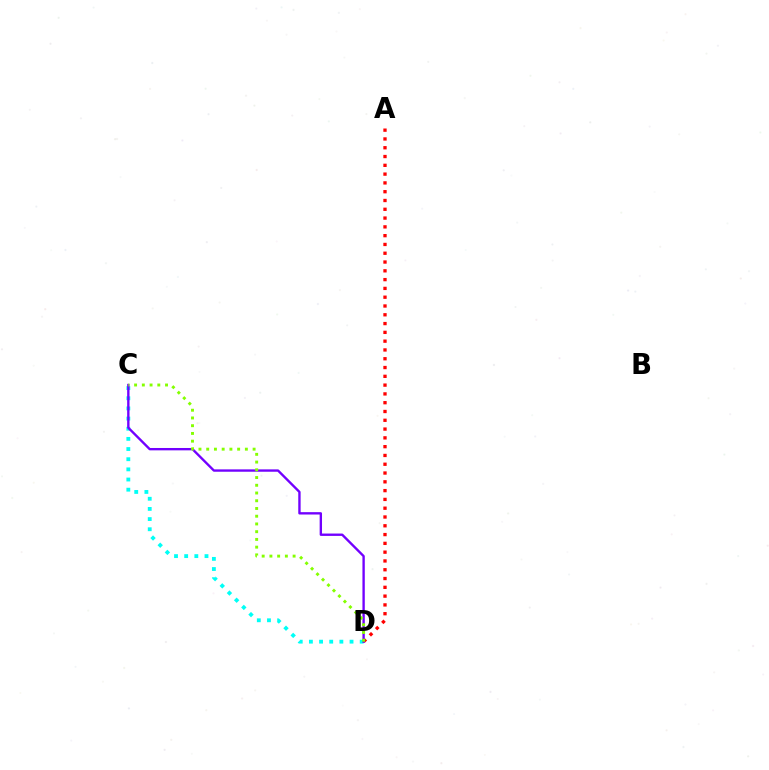{('A', 'D'): [{'color': '#ff0000', 'line_style': 'dotted', 'thickness': 2.39}], ('C', 'D'): [{'color': '#00fff6', 'line_style': 'dotted', 'thickness': 2.76}, {'color': '#7200ff', 'line_style': 'solid', 'thickness': 1.7}, {'color': '#84ff00', 'line_style': 'dotted', 'thickness': 2.1}]}